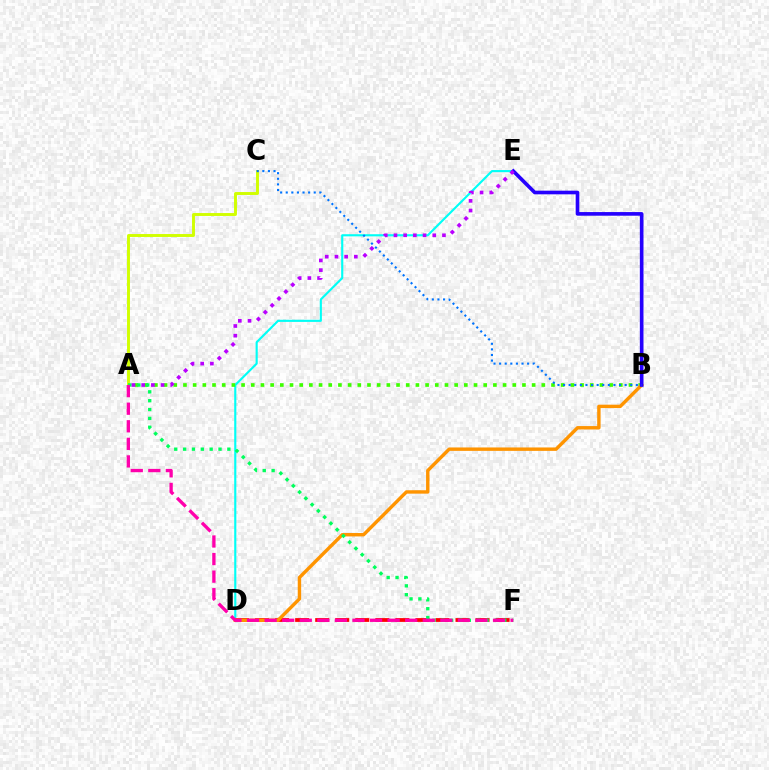{('D', 'E'): [{'color': '#00fff6', 'line_style': 'solid', 'thickness': 1.53}], ('D', 'F'): [{'color': '#ff0000', 'line_style': 'dashed', 'thickness': 2.72}], ('A', 'C'): [{'color': '#d1ff00', 'line_style': 'solid', 'thickness': 2.1}], ('A', 'B'): [{'color': '#3dff00', 'line_style': 'dotted', 'thickness': 2.63}], ('B', 'D'): [{'color': '#ff9400', 'line_style': 'solid', 'thickness': 2.45}], ('A', 'F'): [{'color': '#00ff5c', 'line_style': 'dotted', 'thickness': 2.41}, {'color': '#ff00ac', 'line_style': 'dashed', 'thickness': 2.39}], ('B', 'E'): [{'color': '#2500ff', 'line_style': 'solid', 'thickness': 2.63}], ('A', 'E'): [{'color': '#b900ff', 'line_style': 'dotted', 'thickness': 2.63}], ('B', 'C'): [{'color': '#0074ff', 'line_style': 'dotted', 'thickness': 1.52}]}